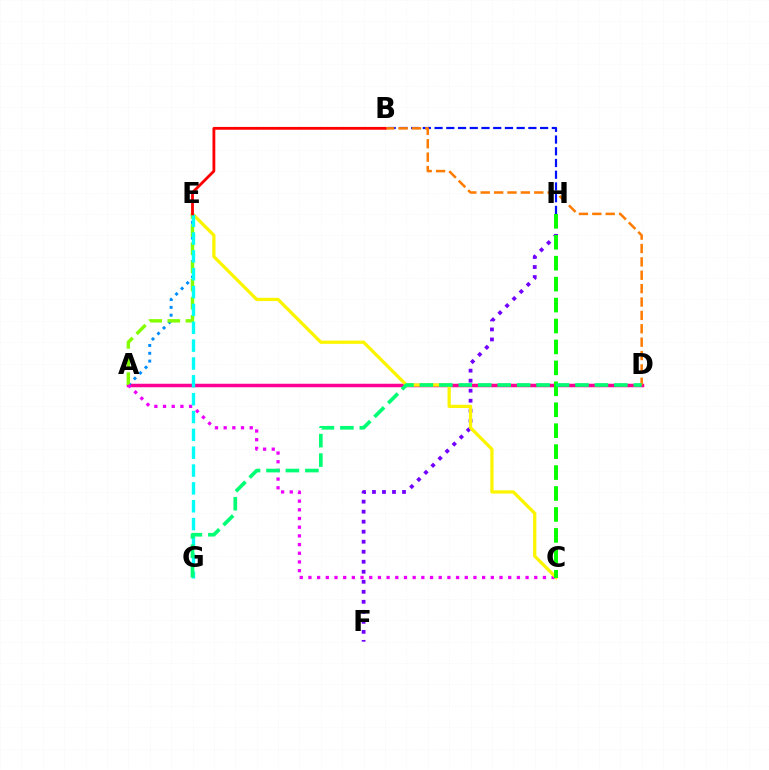{('A', 'D'): [{'color': '#ff0094', 'line_style': 'solid', 'thickness': 2.52}], ('A', 'E'): [{'color': '#008cff', 'line_style': 'dotted', 'thickness': 2.13}, {'color': '#84ff00', 'line_style': 'dashed', 'thickness': 2.47}], ('F', 'H'): [{'color': '#7200ff', 'line_style': 'dotted', 'thickness': 2.72}], ('A', 'C'): [{'color': '#ee00ff', 'line_style': 'dotted', 'thickness': 2.36}], ('C', 'E'): [{'color': '#fcf500', 'line_style': 'solid', 'thickness': 2.35}], ('C', 'H'): [{'color': '#08ff00', 'line_style': 'dashed', 'thickness': 2.84}], ('E', 'G'): [{'color': '#00fff6', 'line_style': 'dashed', 'thickness': 2.42}], ('B', 'H'): [{'color': '#0010ff', 'line_style': 'dashed', 'thickness': 1.59}], ('B', 'D'): [{'color': '#ff7c00', 'line_style': 'dashed', 'thickness': 1.82}], ('D', 'G'): [{'color': '#00ff74', 'line_style': 'dashed', 'thickness': 2.64}], ('B', 'E'): [{'color': '#ff0000', 'line_style': 'solid', 'thickness': 2.03}]}